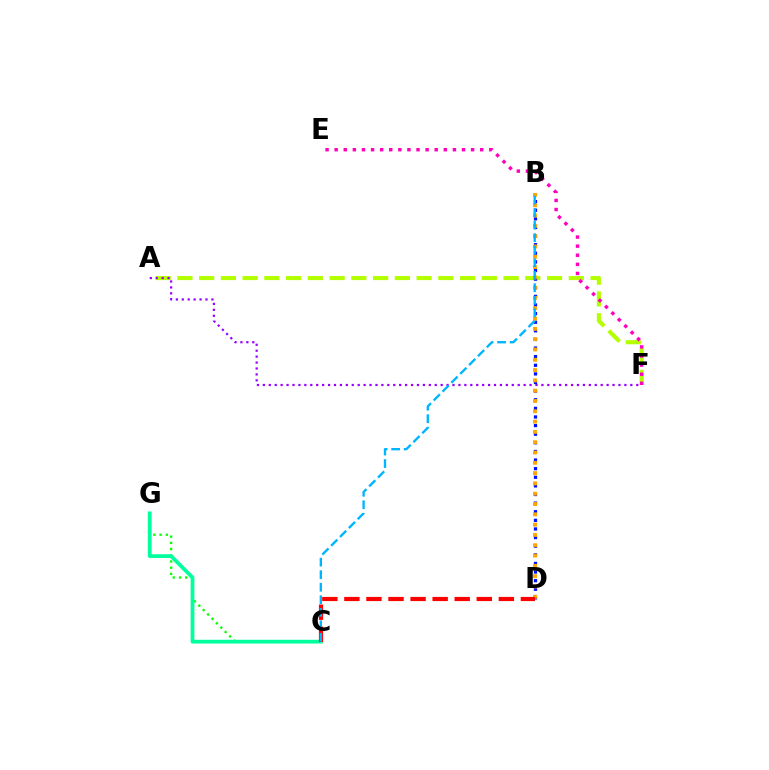{('C', 'G'): [{'color': '#08ff00', 'line_style': 'dotted', 'thickness': 1.69}, {'color': '#00ff9d', 'line_style': 'solid', 'thickness': 2.71}], ('A', 'F'): [{'color': '#b3ff00', 'line_style': 'dashed', 'thickness': 2.95}, {'color': '#9b00ff', 'line_style': 'dotted', 'thickness': 1.61}], ('B', 'D'): [{'color': '#0010ff', 'line_style': 'dotted', 'thickness': 2.34}, {'color': '#ffa500', 'line_style': 'dotted', 'thickness': 2.8}], ('C', 'D'): [{'color': '#ff0000', 'line_style': 'dashed', 'thickness': 3.0}], ('B', 'C'): [{'color': '#00b5ff', 'line_style': 'dashed', 'thickness': 1.7}], ('E', 'F'): [{'color': '#ff00bd', 'line_style': 'dotted', 'thickness': 2.47}]}